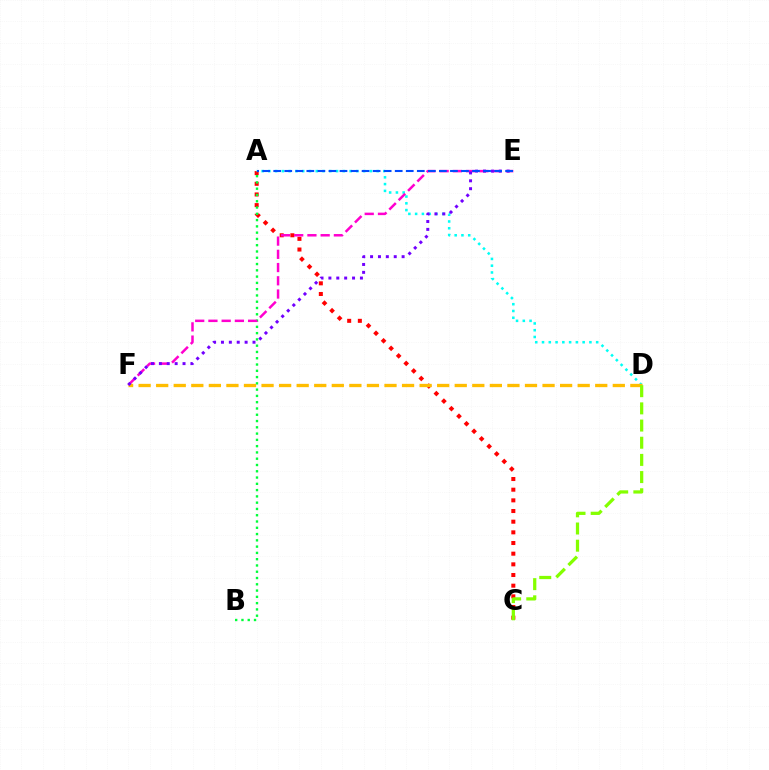{('A', 'C'): [{'color': '#ff0000', 'line_style': 'dotted', 'thickness': 2.9}], ('A', 'D'): [{'color': '#00fff6', 'line_style': 'dotted', 'thickness': 1.84}], ('A', 'B'): [{'color': '#00ff39', 'line_style': 'dotted', 'thickness': 1.71}], ('E', 'F'): [{'color': '#ff00cf', 'line_style': 'dashed', 'thickness': 1.8}, {'color': '#7200ff', 'line_style': 'dotted', 'thickness': 2.14}], ('D', 'F'): [{'color': '#ffbd00', 'line_style': 'dashed', 'thickness': 2.39}], ('C', 'D'): [{'color': '#84ff00', 'line_style': 'dashed', 'thickness': 2.33}], ('A', 'E'): [{'color': '#004bff', 'line_style': 'dashed', 'thickness': 1.5}]}